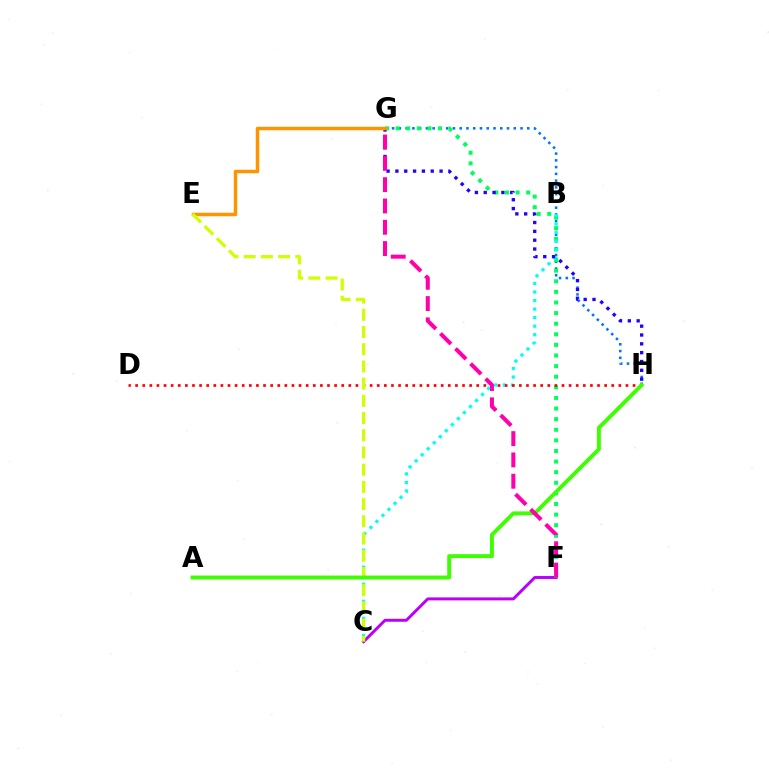{('C', 'F'): [{'color': '#b900ff', 'line_style': 'solid', 'thickness': 2.12}], ('G', 'H'): [{'color': '#0074ff', 'line_style': 'dotted', 'thickness': 1.84}, {'color': '#2500ff', 'line_style': 'dotted', 'thickness': 2.4}], ('F', 'G'): [{'color': '#00ff5c', 'line_style': 'dotted', 'thickness': 2.88}, {'color': '#ff00ac', 'line_style': 'dashed', 'thickness': 2.89}], ('B', 'C'): [{'color': '#00fff6', 'line_style': 'dotted', 'thickness': 2.32}], ('D', 'H'): [{'color': '#ff0000', 'line_style': 'dotted', 'thickness': 1.93}], ('E', 'G'): [{'color': '#ff9400', 'line_style': 'solid', 'thickness': 2.51}], ('C', 'E'): [{'color': '#d1ff00', 'line_style': 'dashed', 'thickness': 2.34}], ('A', 'H'): [{'color': '#3dff00', 'line_style': 'solid', 'thickness': 2.8}]}